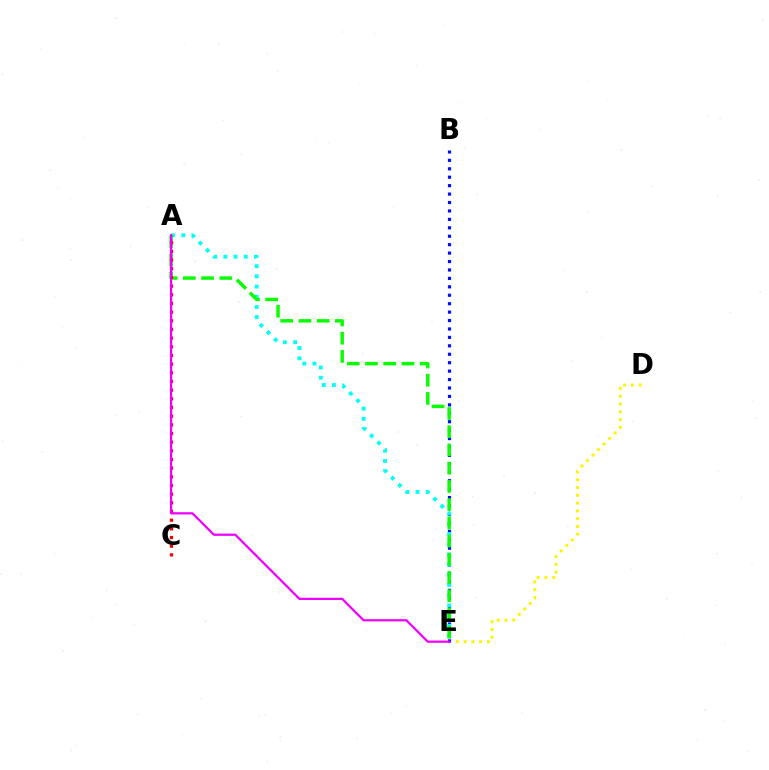{('D', 'E'): [{'color': '#fcf500', 'line_style': 'dotted', 'thickness': 2.12}], ('B', 'E'): [{'color': '#0010ff', 'line_style': 'dotted', 'thickness': 2.29}], ('A', 'E'): [{'color': '#00fff6', 'line_style': 'dotted', 'thickness': 2.77}, {'color': '#08ff00', 'line_style': 'dashed', 'thickness': 2.48}, {'color': '#ee00ff', 'line_style': 'solid', 'thickness': 1.6}], ('A', 'C'): [{'color': '#ff0000', 'line_style': 'dotted', 'thickness': 2.36}]}